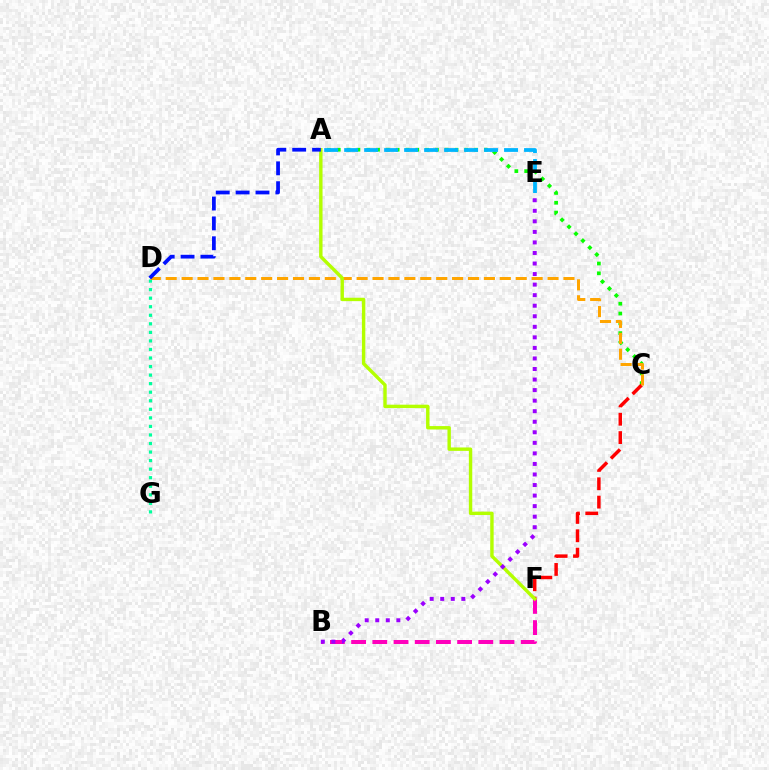{('D', 'G'): [{'color': '#00ff9d', 'line_style': 'dotted', 'thickness': 2.32}], ('B', 'F'): [{'color': '#ff00bd', 'line_style': 'dashed', 'thickness': 2.88}], ('A', 'C'): [{'color': '#08ff00', 'line_style': 'dotted', 'thickness': 2.67}], ('A', 'E'): [{'color': '#00b5ff', 'line_style': 'dashed', 'thickness': 2.72}], ('C', 'F'): [{'color': '#ff0000', 'line_style': 'dashed', 'thickness': 2.49}], ('C', 'D'): [{'color': '#ffa500', 'line_style': 'dashed', 'thickness': 2.16}], ('A', 'F'): [{'color': '#b3ff00', 'line_style': 'solid', 'thickness': 2.45}], ('B', 'E'): [{'color': '#9b00ff', 'line_style': 'dotted', 'thickness': 2.87}], ('A', 'D'): [{'color': '#0010ff', 'line_style': 'dashed', 'thickness': 2.7}]}